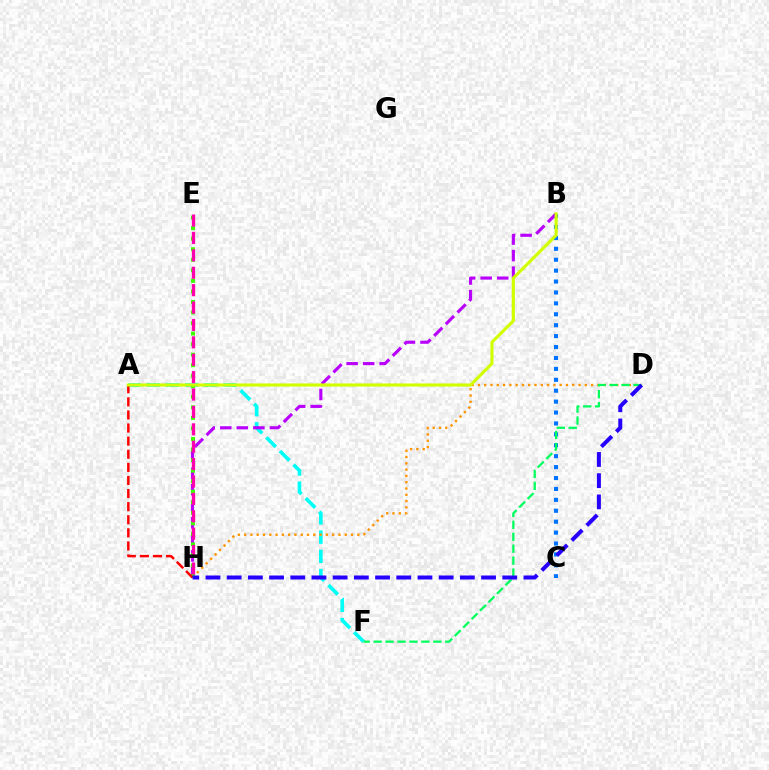{('B', 'C'): [{'color': '#0074ff', 'line_style': 'dotted', 'thickness': 2.97}], ('A', 'F'): [{'color': '#00fff6', 'line_style': 'dashed', 'thickness': 2.62}], ('B', 'H'): [{'color': '#b900ff', 'line_style': 'dashed', 'thickness': 2.25}], ('D', 'H'): [{'color': '#ff9400', 'line_style': 'dotted', 'thickness': 1.71}, {'color': '#2500ff', 'line_style': 'dashed', 'thickness': 2.88}], ('D', 'F'): [{'color': '#00ff5c', 'line_style': 'dashed', 'thickness': 1.62}], ('E', 'H'): [{'color': '#3dff00', 'line_style': 'dotted', 'thickness': 2.86}, {'color': '#ff00ac', 'line_style': 'dashed', 'thickness': 2.36}], ('A', 'H'): [{'color': '#ff0000', 'line_style': 'dashed', 'thickness': 1.78}], ('A', 'B'): [{'color': '#d1ff00', 'line_style': 'solid', 'thickness': 2.25}]}